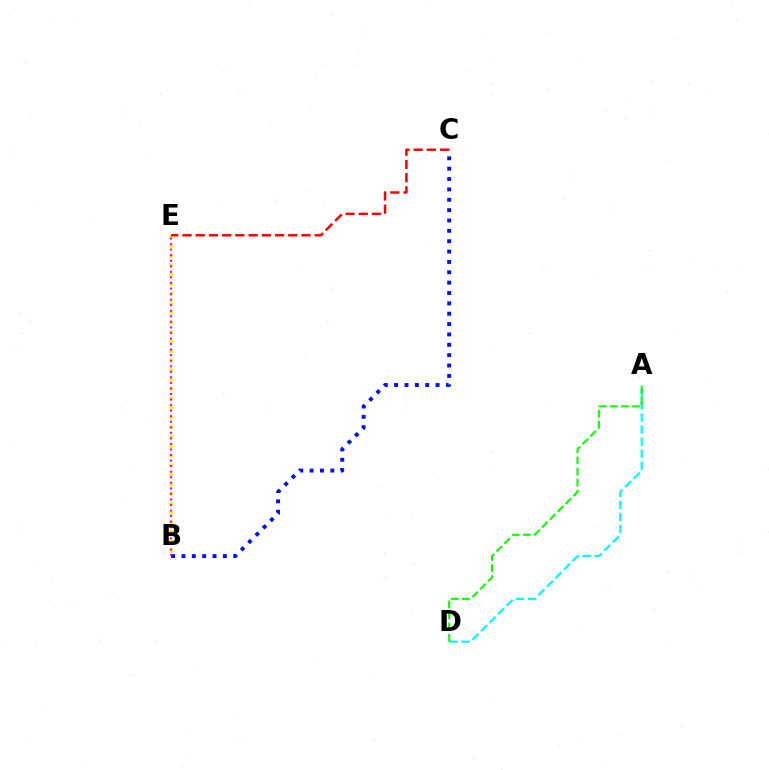{('B', 'C'): [{'color': '#0010ff', 'line_style': 'dotted', 'thickness': 2.81}], ('B', 'E'): [{'color': '#fcf500', 'line_style': 'dotted', 'thickness': 2.59}, {'color': '#ee00ff', 'line_style': 'dotted', 'thickness': 1.51}], ('A', 'D'): [{'color': '#00fff6', 'line_style': 'dashed', 'thickness': 1.64}, {'color': '#08ff00', 'line_style': 'dashed', 'thickness': 1.51}], ('C', 'E'): [{'color': '#ff0000', 'line_style': 'dashed', 'thickness': 1.8}]}